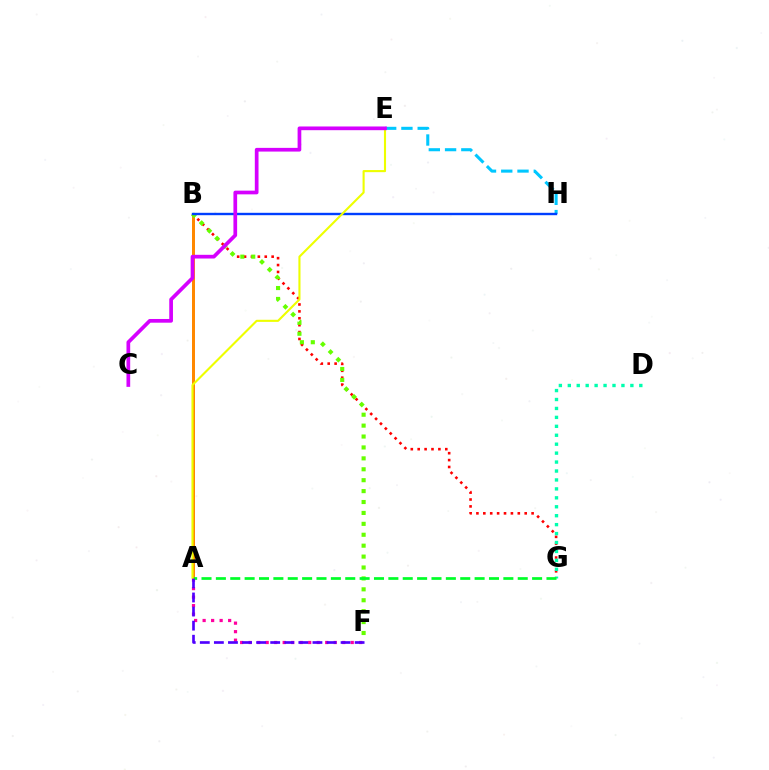{('A', 'B'): [{'color': '#ff8800', 'line_style': 'solid', 'thickness': 2.15}], ('B', 'G'): [{'color': '#ff0000', 'line_style': 'dotted', 'thickness': 1.87}], ('A', 'F'): [{'color': '#ff00a0', 'line_style': 'dotted', 'thickness': 2.31}, {'color': '#4f00ff', 'line_style': 'dashed', 'thickness': 1.91}], ('B', 'F'): [{'color': '#66ff00', 'line_style': 'dotted', 'thickness': 2.97}], ('E', 'H'): [{'color': '#00c7ff', 'line_style': 'dashed', 'thickness': 2.21}], ('D', 'G'): [{'color': '#00ffaf', 'line_style': 'dotted', 'thickness': 2.43}], ('A', 'G'): [{'color': '#00ff27', 'line_style': 'dashed', 'thickness': 1.95}], ('B', 'H'): [{'color': '#003fff', 'line_style': 'solid', 'thickness': 1.72}], ('A', 'E'): [{'color': '#eeff00', 'line_style': 'solid', 'thickness': 1.52}], ('C', 'E'): [{'color': '#d600ff', 'line_style': 'solid', 'thickness': 2.67}]}